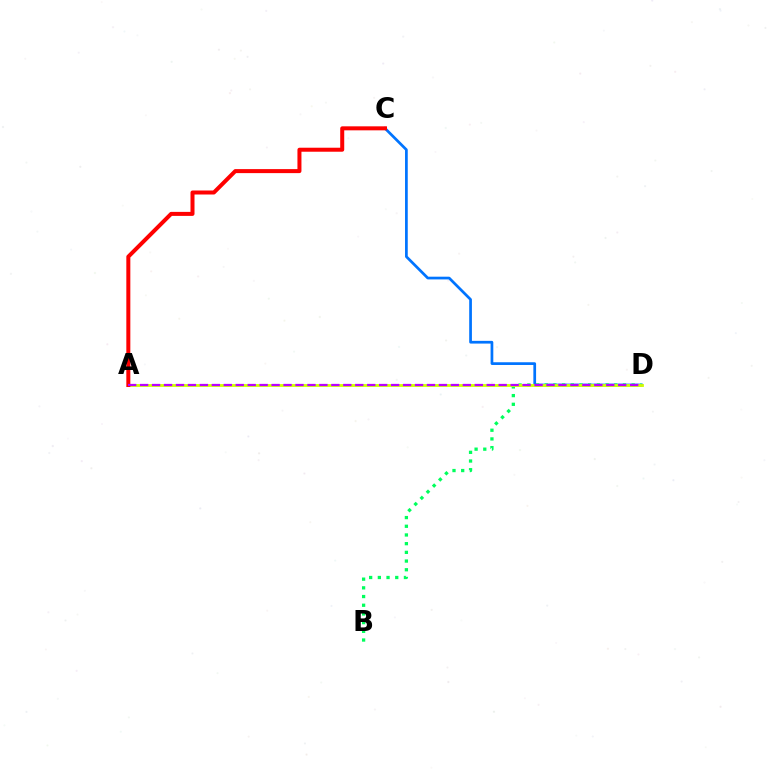{('C', 'D'): [{'color': '#0074ff', 'line_style': 'solid', 'thickness': 1.96}], ('B', 'D'): [{'color': '#00ff5c', 'line_style': 'dotted', 'thickness': 2.36}], ('A', 'D'): [{'color': '#d1ff00', 'line_style': 'solid', 'thickness': 2.04}, {'color': '#b900ff', 'line_style': 'dashed', 'thickness': 1.62}], ('A', 'C'): [{'color': '#ff0000', 'line_style': 'solid', 'thickness': 2.89}]}